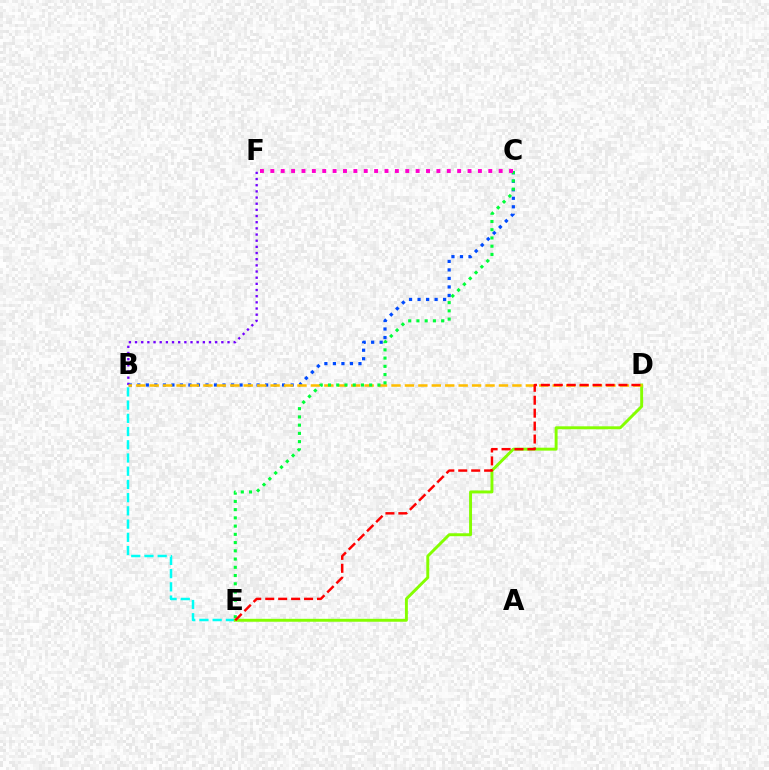{('B', 'E'): [{'color': '#00fff6', 'line_style': 'dashed', 'thickness': 1.8}], ('B', 'F'): [{'color': '#7200ff', 'line_style': 'dotted', 'thickness': 1.68}], ('D', 'E'): [{'color': '#84ff00', 'line_style': 'solid', 'thickness': 2.11}, {'color': '#ff0000', 'line_style': 'dashed', 'thickness': 1.76}], ('B', 'C'): [{'color': '#004bff', 'line_style': 'dotted', 'thickness': 2.31}], ('B', 'D'): [{'color': '#ffbd00', 'line_style': 'dashed', 'thickness': 1.82}], ('C', 'E'): [{'color': '#00ff39', 'line_style': 'dotted', 'thickness': 2.24}], ('C', 'F'): [{'color': '#ff00cf', 'line_style': 'dotted', 'thickness': 2.82}]}